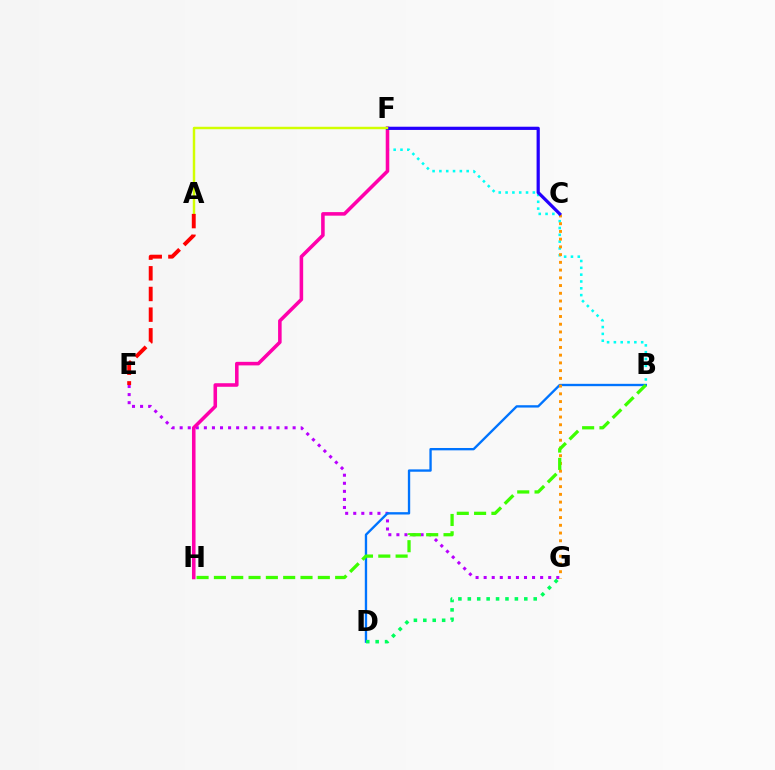{('E', 'G'): [{'color': '#b900ff', 'line_style': 'dotted', 'thickness': 2.19}], ('B', 'F'): [{'color': '#00fff6', 'line_style': 'dotted', 'thickness': 1.85}], ('B', 'D'): [{'color': '#0074ff', 'line_style': 'solid', 'thickness': 1.69}], ('F', 'H'): [{'color': '#ff00ac', 'line_style': 'solid', 'thickness': 2.56}], ('C', 'G'): [{'color': '#ff9400', 'line_style': 'dotted', 'thickness': 2.1}], ('D', 'G'): [{'color': '#00ff5c', 'line_style': 'dotted', 'thickness': 2.56}], ('C', 'F'): [{'color': '#2500ff', 'line_style': 'solid', 'thickness': 2.31}], ('A', 'F'): [{'color': '#d1ff00', 'line_style': 'solid', 'thickness': 1.76}], ('A', 'E'): [{'color': '#ff0000', 'line_style': 'dashed', 'thickness': 2.81}], ('B', 'H'): [{'color': '#3dff00', 'line_style': 'dashed', 'thickness': 2.35}]}